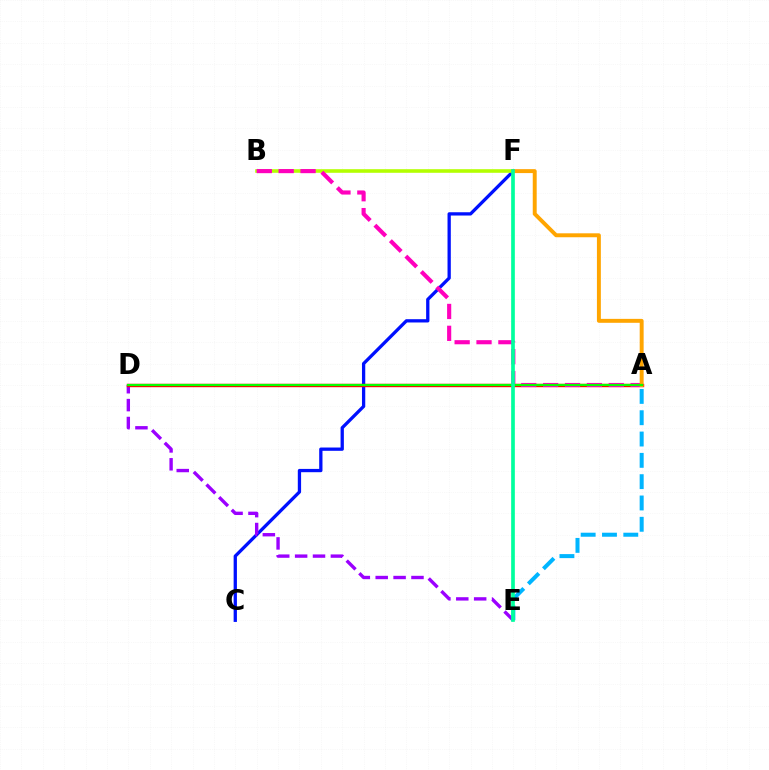{('C', 'F'): [{'color': '#0010ff', 'line_style': 'solid', 'thickness': 2.37}], ('D', 'E'): [{'color': '#9b00ff', 'line_style': 'dashed', 'thickness': 2.43}], ('B', 'F'): [{'color': '#b3ff00', 'line_style': 'solid', 'thickness': 2.59}], ('A', 'E'): [{'color': '#00b5ff', 'line_style': 'dashed', 'thickness': 2.9}], ('A', 'D'): [{'color': '#ff0000', 'line_style': 'solid', 'thickness': 2.45}, {'color': '#08ff00', 'line_style': 'solid', 'thickness': 1.58}], ('A', 'B'): [{'color': '#ff00bd', 'line_style': 'dashed', 'thickness': 2.97}], ('A', 'F'): [{'color': '#ffa500', 'line_style': 'solid', 'thickness': 2.83}], ('E', 'F'): [{'color': '#00ff9d', 'line_style': 'solid', 'thickness': 2.65}]}